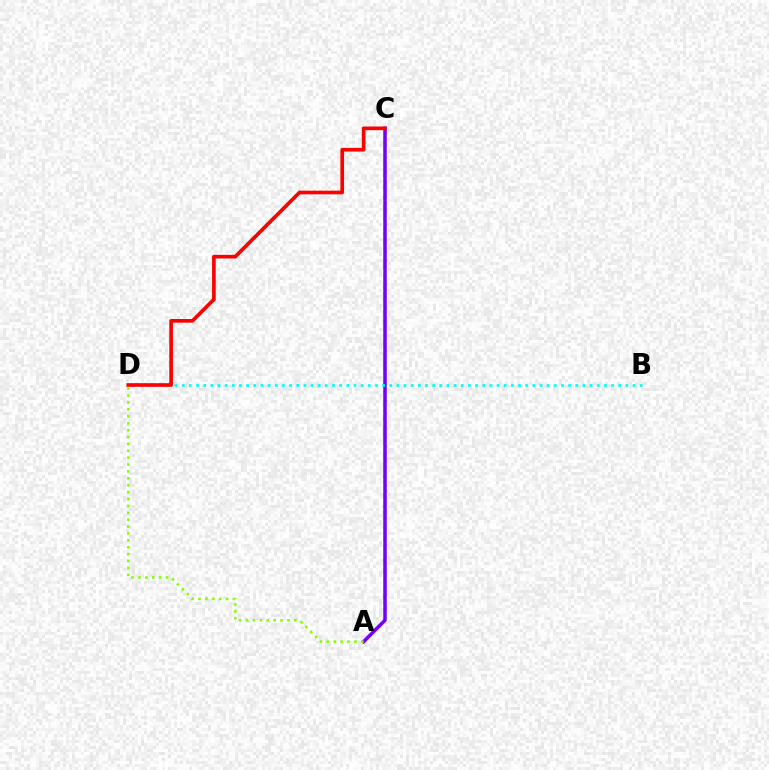{('A', 'C'): [{'color': '#7200ff', 'line_style': 'solid', 'thickness': 2.53}], ('B', 'D'): [{'color': '#00fff6', 'line_style': 'dotted', 'thickness': 1.94}], ('C', 'D'): [{'color': '#ff0000', 'line_style': 'solid', 'thickness': 2.63}], ('A', 'D'): [{'color': '#84ff00', 'line_style': 'dotted', 'thickness': 1.87}]}